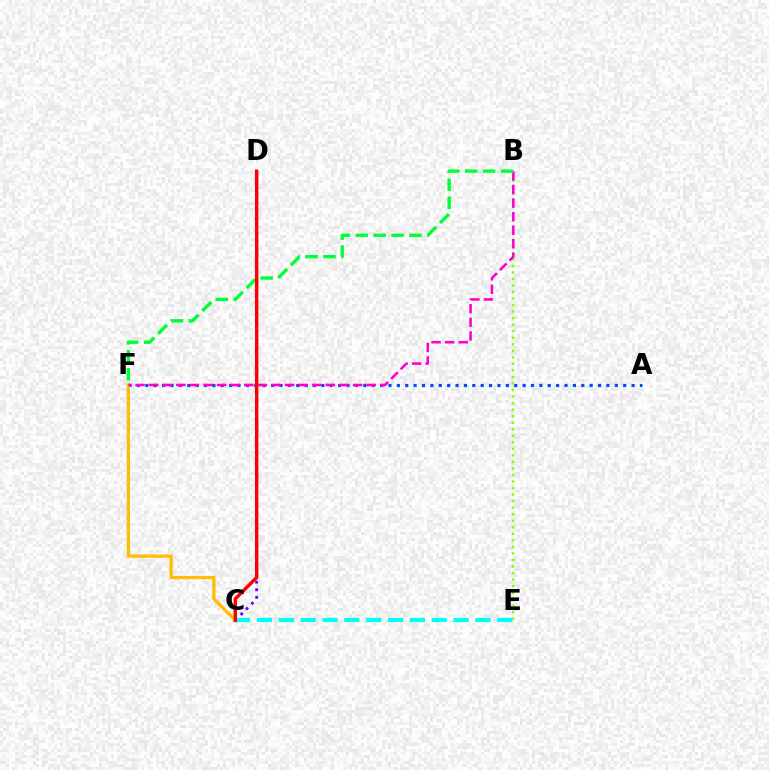{('A', 'F'): [{'color': '#004bff', 'line_style': 'dotted', 'thickness': 2.28}], ('B', 'E'): [{'color': '#84ff00', 'line_style': 'dotted', 'thickness': 1.78}], ('C', 'F'): [{'color': '#ffbd00', 'line_style': 'solid', 'thickness': 2.34}], ('B', 'F'): [{'color': '#ff00cf', 'line_style': 'dashed', 'thickness': 1.85}, {'color': '#00ff39', 'line_style': 'dashed', 'thickness': 2.43}], ('C', 'D'): [{'color': '#7200ff', 'line_style': 'dotted', 'thickness': 2.06}, {'color': '#ff0000', 'line_style': 'solid', 'thickness': 2.46}], ('C', 'E'): [{'color': '#00fff6', 'line_style': 'dashed', 'thickness': 2.97}]}